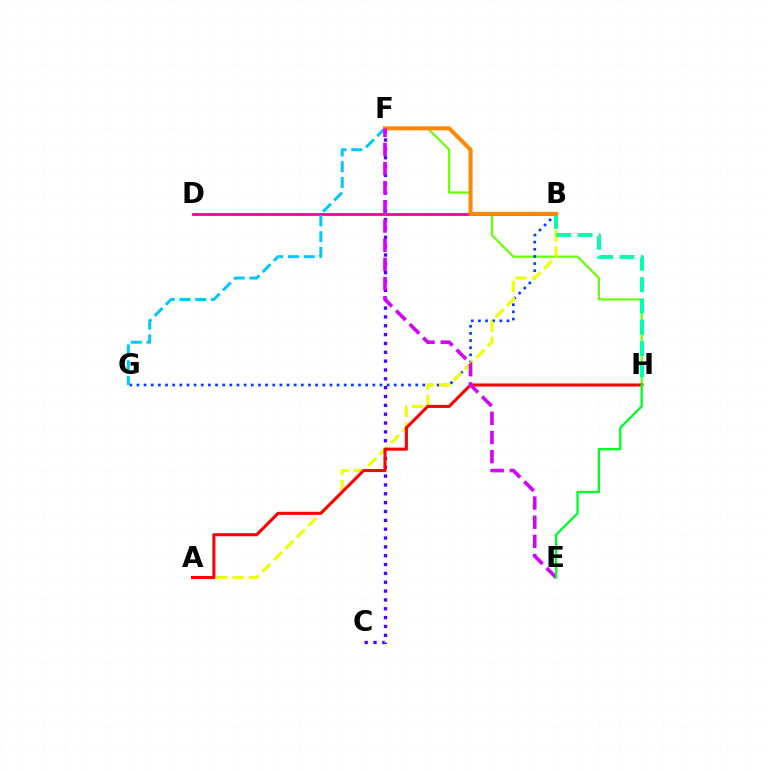{('F', 'H'): [{'color': '#66ff00', 'line_style': 'solid', 'thickness': 1.56}], ('B', 'G'): [{'color': '#003fff', 'line_style': 'dotted', 'thickness': 1.94}], ('C', 'F'): [{'color': '#4f00ff', 'line_style': 'dotted', 'thickness': 2.4}], ('B', 'D'): [{'color': '#ff00a0', 'line_style': 'solid', 'thickness': 2.02}], ('F', 'G'): [{'color': '#00c7ff', 'line_style': 'dashed', 'thickness': 2.14}], ('A', 'B'): [{'color': '#eeff00', 'line_style': 'dashed', 'thickness': 2.2}], ('B', 'H'): [{'color': '#00ffaf', 'line_style': 'dashed', 'thickness': 2.89}], ('A', 'H'): [{'color': '#ff0000', 'line_style': 'solid', 'thickness': 2.21}], ('B', 'F'): [{'color': '#ff8800', 'line_style': 'solid', 'thickness': 2.91}], ('E', 'F'): [{'color': '#d600ff', 'line_style': 'dashed', 'thickness': 2.6}], ('E', 'H'): [{'color': '#00ff27', 'line_style': 'solid', 'thickness': 1.66}]}